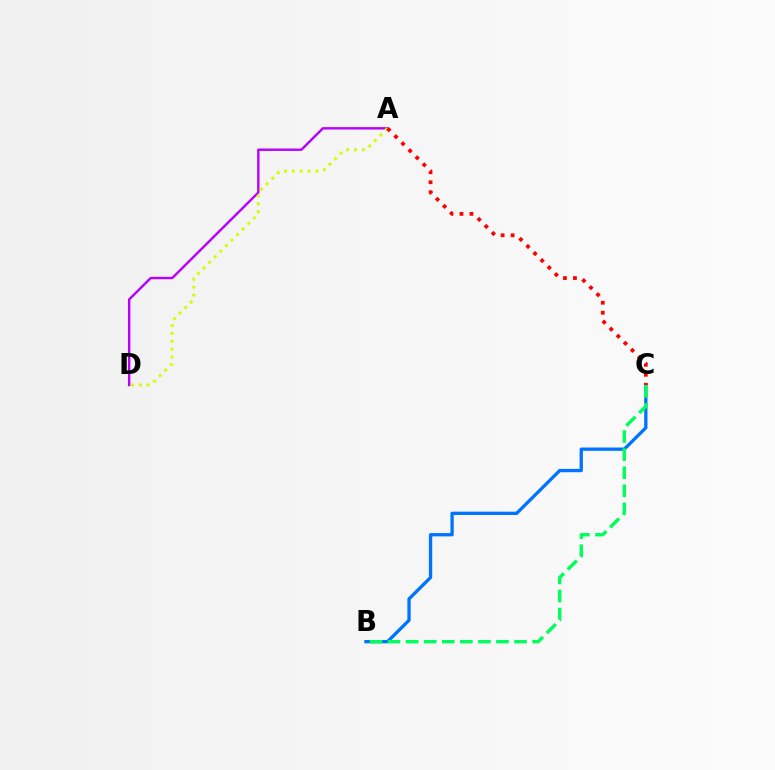{('B', 'C'): [{'color': '#0074ff', 'line_style': 'solid', 'thickness': 2.38}, {'color': '#00ff5c', 'line_style': 'dashed', 'thickness': 2.46}], ('A', 'D'): [{'color': '#b900ff', 'line_style': 'solid', 'thickness': 1.73}, {'color': '#d1ff00', 'line_style': 'dotted', 'thickness': 2.14}], ('A', 'C'): [{'color': '#ff0000', 'line_style': 'dotted', 'thickness': 2.72}]}